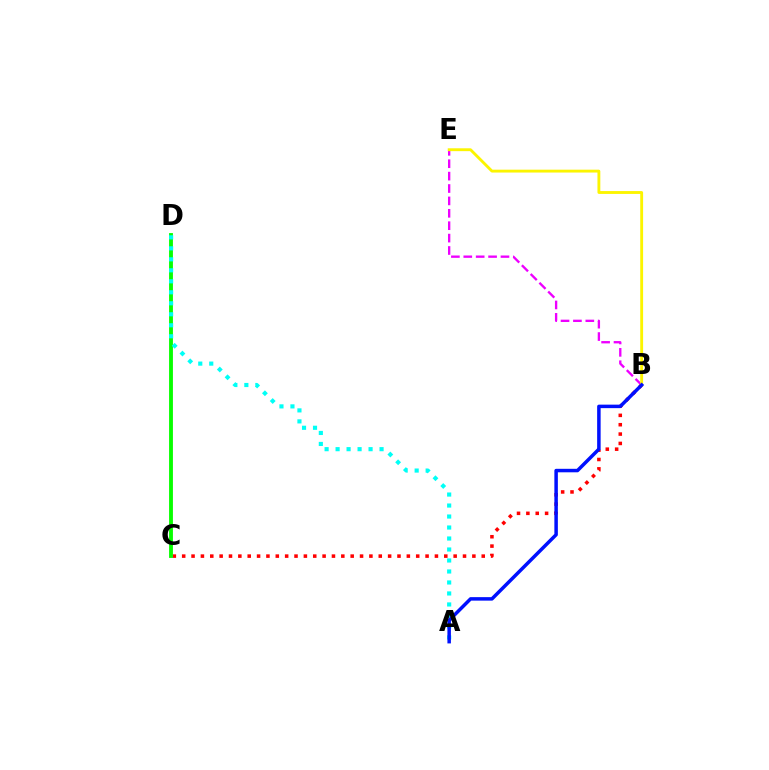{('B', 'E'): [{'color': '#ee00ff', 'line_style': 'dashed', 'thickness': 1.68}, {'color': '#fcf500', 'line_style': 'solid', 'thickness': 2.06}], ('B', 'C'): [{'color': '#ff0000', 'line_style': 'dotted', 'thickness': 2.54}], ('C', 'D'): [{'color': '#08ff00', 'line_style': 'solid', 'thickness': 2.78}], ('A', 'D'): [{'color': '#00fff6', 'line_style': 'dotted', 'thickness': 2.99}], ('A', 'B'): [{'color': '#0010ff', 'line_style': 'solid', 'thickness': 2.52}]}